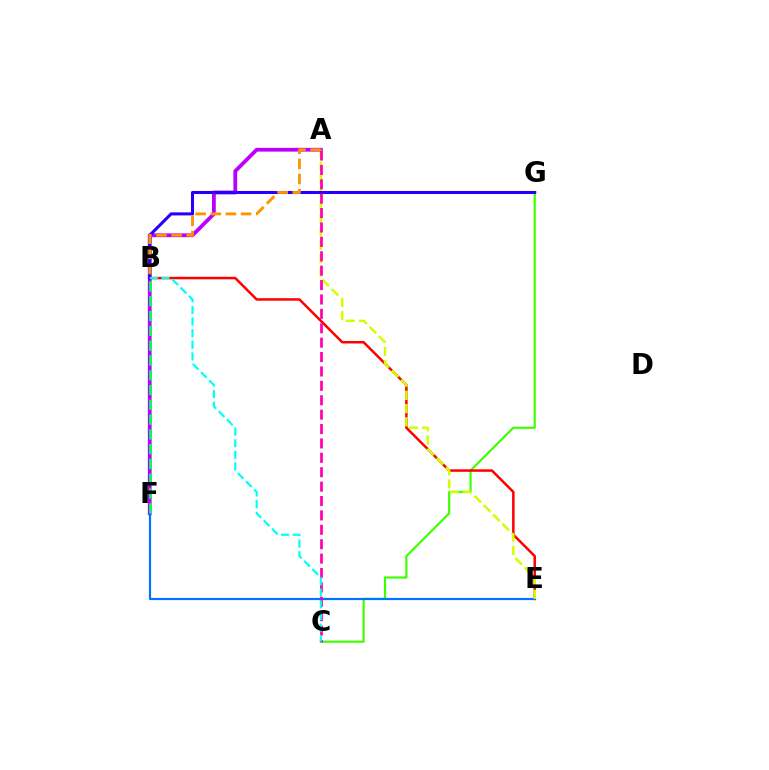{('A', 'F'): [{'color': '#b900ff', 'line_style': 'solid', 'thickness': 2.72}], ('C', 'G'): [{'color': '#3dff00', 'line_style': 'solid', 'thickness': 1.57}], ('B', 'E'): [{'color': '#ff0000', 'line_style': 'solid', 'thickness': 1.8}], ('E', 'F'): [{'color': '#0074ff', 'line_style': 'solid', 'thickness': 1.58}], ('A', 'E'): [{'color': '#d1ff00', 'line_style': 'dashed', 'thickness': 1.79}], ('B', 'G'): [{'color': '#2500ff', 'line_style': 'solid', 'thickness': 2.19}], ('A', 'B'): [{'color': '#ff9400', 'line_style': 'dashed', 'thickness': 2.06}], ('B', 'F'): [{'color': '#00ff5c', 'line_style': 'dashed', 'thickness': 2.01}], ('A', 'C'): [{'color': '#ff00ac', 'line_style': 'dashed', 'thickness': 1.96}], ('B', 'C'): [{'color': '#00fff6', 'line_style': 'dashed', 'thickness': 1.58}]}